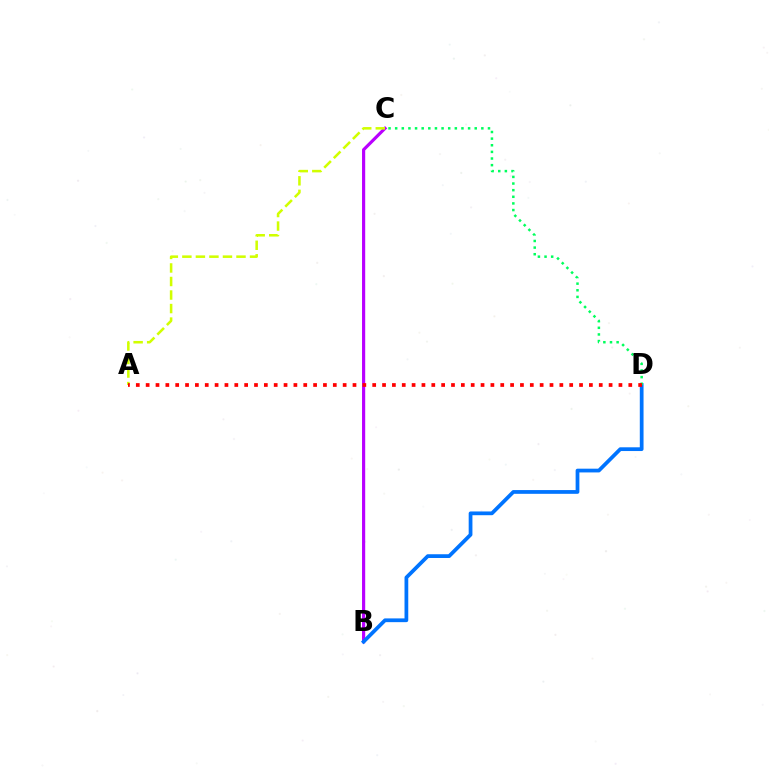{('B', 'C'): [{'color': '#b900ff', 'line_style': 'solid', 'thickness': 2.28}], ('B', 'D'): [{'color': '#0074ff', 'line_style': 'solid', 'thickness': 2.7}], ('C', 'D'): [{'color': '#00ff5c', 'line_style': 'dotted', 'thickness': 1.8}], ('A', 'C'): [{'color': '#d1ff00', 'line_style': 'dashed', 'thickness': 1.84}], ('A', 'D'): [{'color': '#ff0000', 'line_style': 'dotted', 'thickness': 2.68}]}